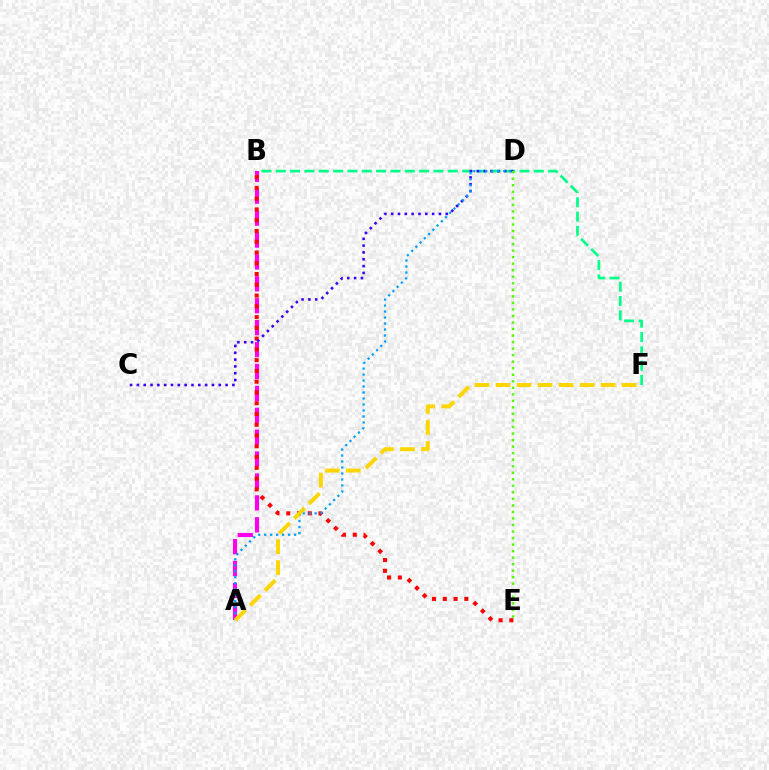{('B', 'F'): [{'color': '#00ff86', 'line_style': 'dashed', 'thickness': 1.95}], ('A', 'B'): [{'color': '#ff00ed', 'line_style': 'dashed', 'thickness': 2.98}], ('B', 'E'): [{'color': '#ff0000', 'line_style': 'dotted', 'thickness': 2.92}], ('C', 'D'): [{'color': '#3700ff', 'line_style': 'dotted', 'thickness': 1.85}], ('D', 'E'): [{'color': '#4fff00', 'line_style': 'dotted', 'thickness': 1.77}], ('A', 'D'): [{'color': '#009eff', 'line_style': 'dotted', 'thickness': 1.63}], ('A', 'F'): [{'color': '#ffd500', 'line_style': 'dashed', 'thickness': 2.86}]}